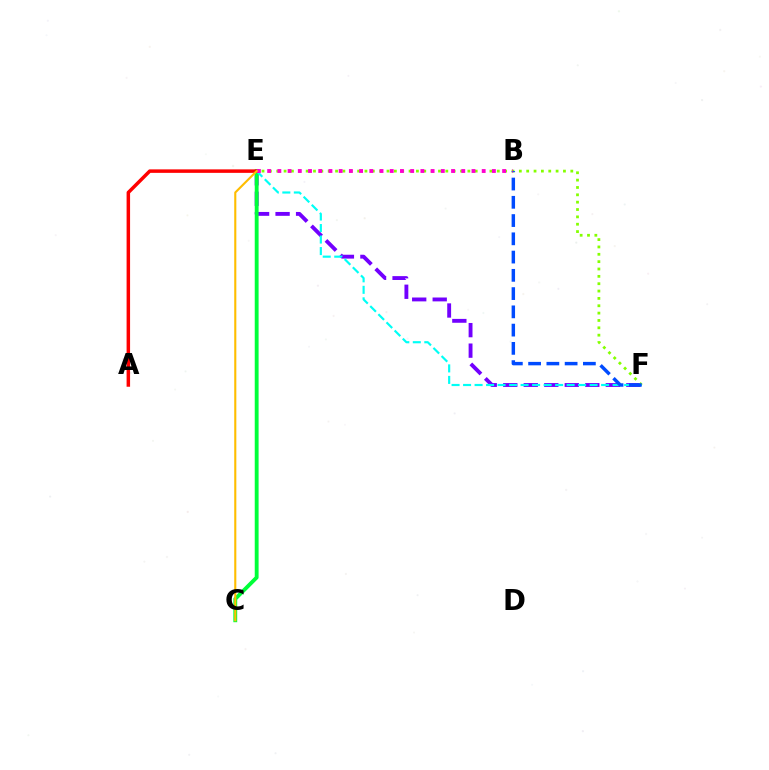{('E', 'F'): [{'color': '#7200ff', 'line_style': 'dashed', 'thickness': 2.79}, {'color': '#84ff00', 'line_style': 'dotted', 'thickness': 2.0}, {'color': '#00fff6', 'line_style': 'dashed', 'thickness': 1.56}], ('C', 'E'): [{'color': '#00ff39', 'line_style': 'solid', 'thickness': 2.78}, {'color': '#ffbd00', 'line_style': 'solid', 'thickness': 1.52}], ('B', 'F'): [{'color': '#004bff', 'line_style': 'dashed', 'thickness': 2.48}], ('A', 'E'): [{'color': '#ff0000', 'line_style': 'solid', 'thickness': 2.51}], ('B', 'E'): [{'color': '#ff00cf', 'line_style': 'dotted', 'thickness': 2.78}]}